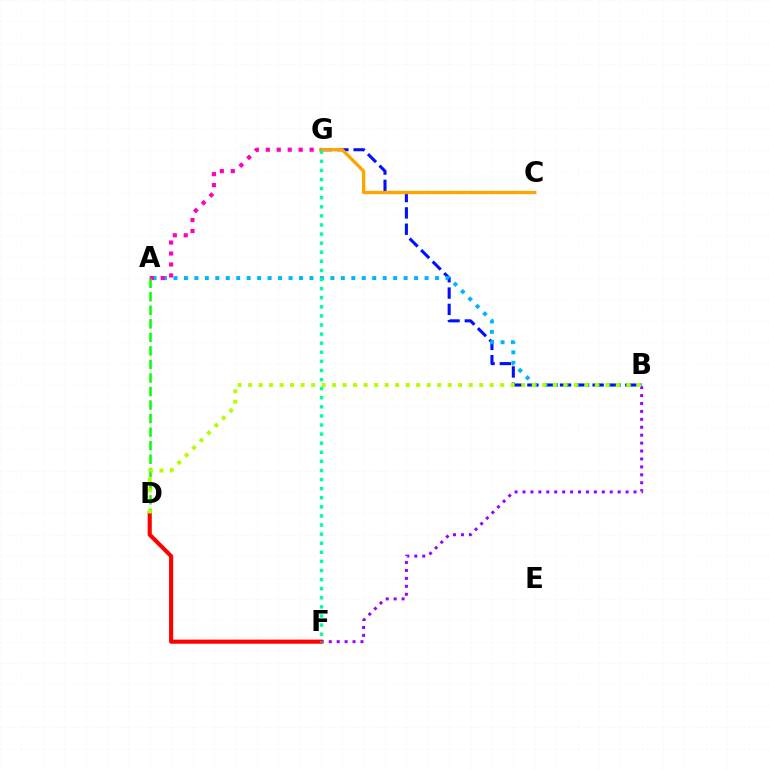{('B', 'G'): [{'color': '#0010ff', 'line_style': 'dashed', 'thickness': 2.22}], ('B', 'F'): [{'color': '#9b00ff', 'line_style': 'dotted', 'thickness': 2.15}], ('A', 'B'): [{'color': '#00b5ff', 'line_style': 'dotted', 'thickness': 2.84}], ('C', 'G'): [{'color': '#ffa500', 'line_style': 'solid', 'thickness': 2.4}], ('A', 'G'): [{'color': '#ff00bd', 'line_style': 'dotted', 'thickness': 2.98}], ('D', 'F'): [{'color': '#ff0000', 'line_style': 'solid', 'thickness': 2.97}], ('A', 'D'): [{'color': '#08ff00', 'line_style': 'dashed', 'thickness': 1.84}], ('B', 'D'): [{'color': '#b3ff00', 'line_style': 'dotted', 'thickness': 2.85}], ('F', 'G'): [{'color': '#00ff9d', 'line_style': 'dotted', 'thickness': 2.47}]}